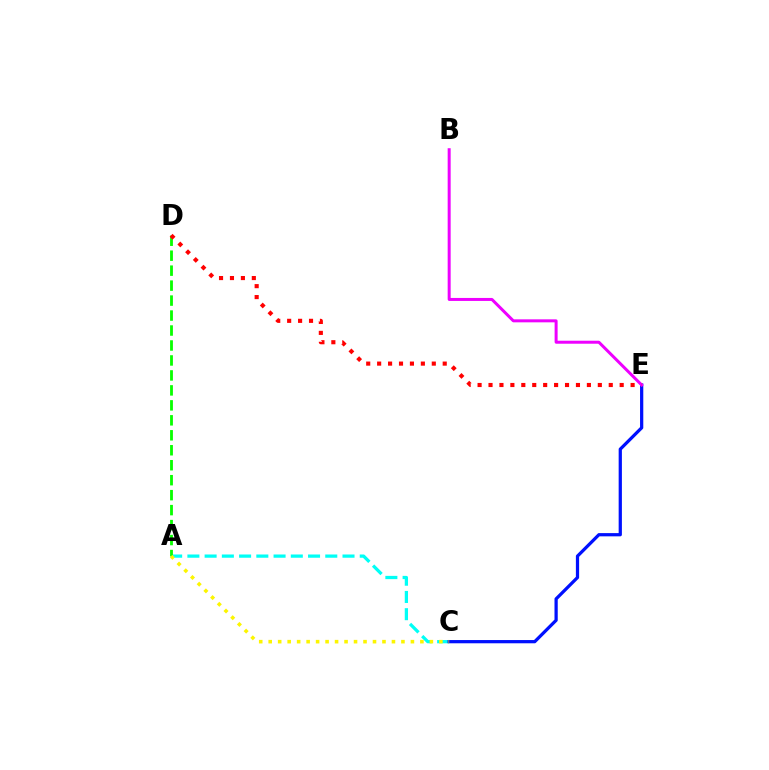{('A', 'C'): [{'color': '#00fff6', 'line_style': 'dashed', 'thickness': 2.34}, {'color': '#fcf500', 'line_style': 'dotted', 'thickness': 2.58}], ('C', 'E'): [{'color': '#0010ff', 'line_style': 'solid', 'thickness': 2.33}], ('A', 'D'): [{'color': '#08ff00', 'line_style': 'dashed', 'thickness': 2.03}], ('B', 'E'): [{'color': '#ee00ff', 'line_style': 'solid', 'thickness': 2.16}], ('D', 'E'): [{'color': '#ff0000', 'line_style': 'dotted', 'thickness': 2.97}]}